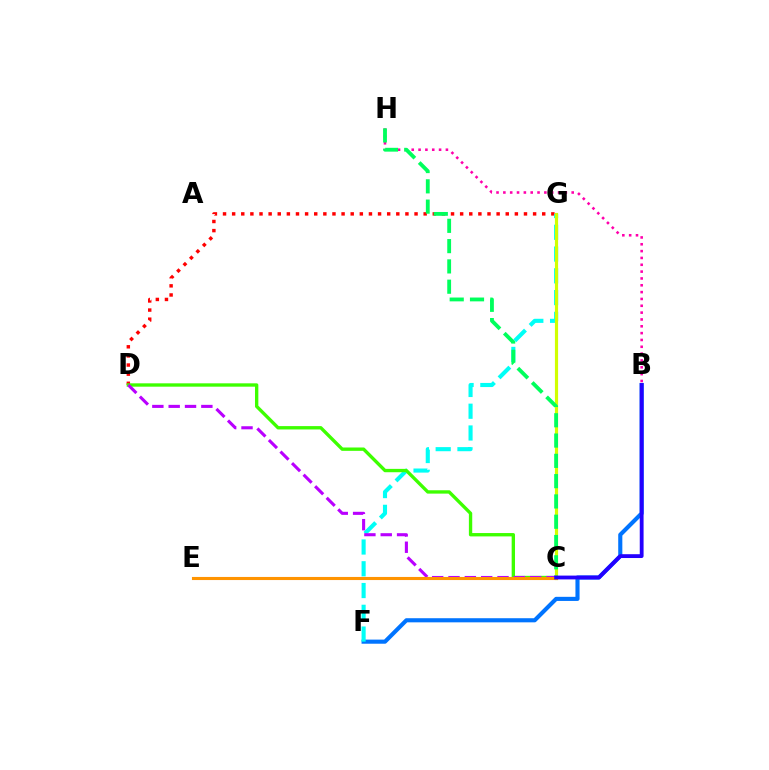{('D', 'G'): [{'color': '#ff0000', 'line_style': 'dotted', 'thickness': 2.48}], ('B', 'F'): [{'color': '#0074ff', 'line_style': 'solid', 'thickness': 2.96}], ('F', 'G'): [{'color': '#00fff6', 'line_style': 'dashed', 'thickness': 2.96}], ('C', 'D'): [{'color': '#3dff00', 'line_style': 'solid', 'thickness': 2.41}, {'color': '#b900ff', 'line_style': 'dashed', 'thickness': 2.22}], ('B', 'H'): [{'color': '#ff00ac', 'line_style': 'dotted', 'thickness': 1.86}], ('C', 'G'): [{'color': '#d1ff00', 'line_style': 'solid', 'thickness': 2.28}], ('C', 'H'): [{'color': '#00ff5c', 'line_style': 'dashed', 'thickness': 2.76}], ('C', 'E'): [{'color': '#ff9400', 'line_style': 'solid', 'thickness': 2.23}], ('B', 'C'): [{'color': '#2500ff', 'line_style': 'solid', 'thickness': 2.75}]}